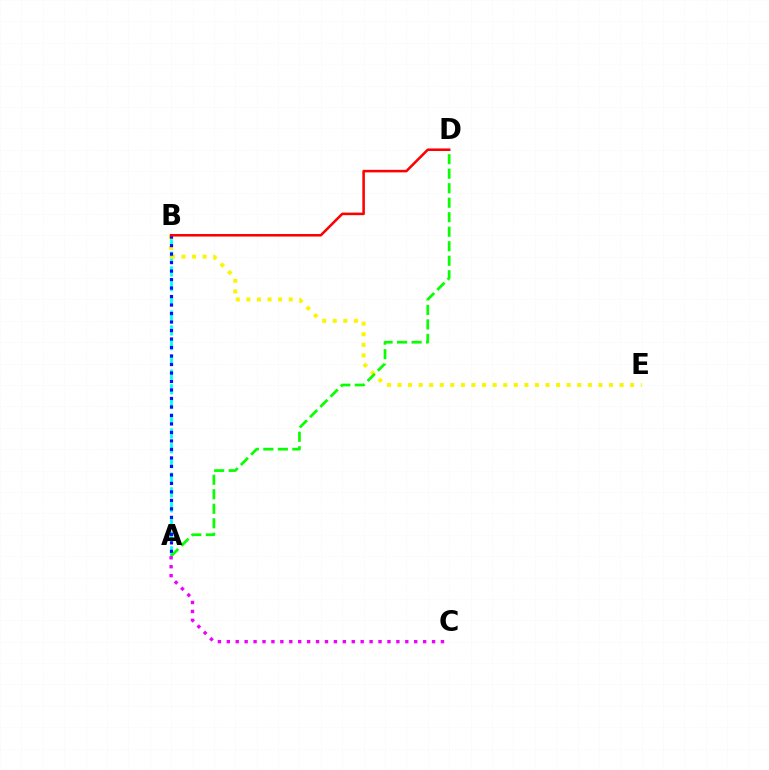{('A', 'B'): [{'color': '#00fff6', 'line_style': 'dashed', 'thickness': 2.0}, {'color': '#0010ff', 'line_style': 'dotted', 'thickness': 2.31}], ('B', 'E'): [{'color': '#fcf500', 'line_style': 'dotted', 'thickness': 2.87}], ('B', 'D'): [{'color': '#ff0000', 'line_style': 'solid', 'thickness': 1.84}], ('A', 'D'): [{'color': '#08ff00', 'line_style': 'dashed', 'thickness': 1.97}], ('A', 'C'): [{'color': '#ee00ff', 'line_style': 'dotted', 'thickness': 2.42}]}